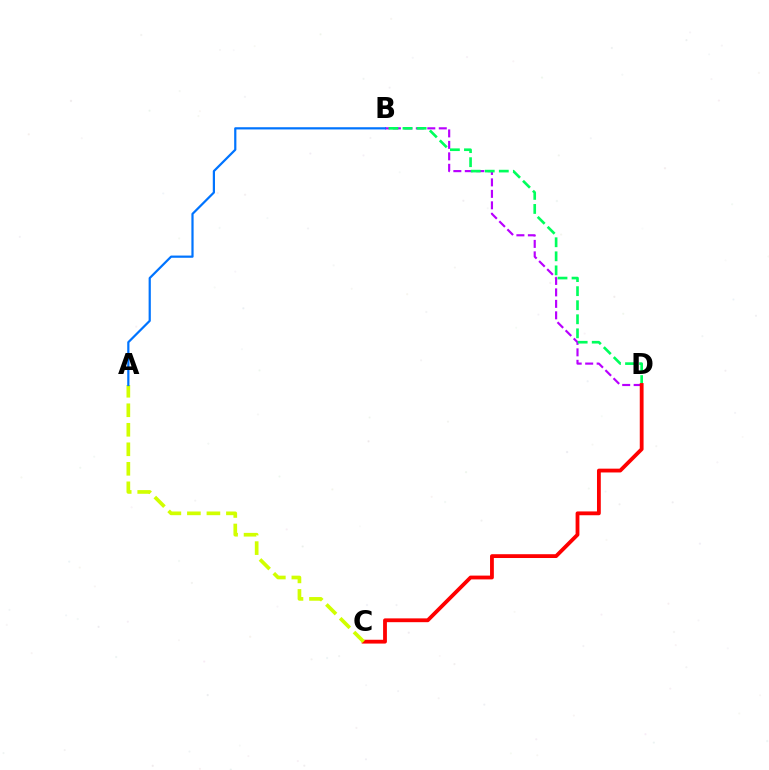{('B', 'D'): [{'color': '#b900ff', 'line_style': 'dashed', 'thickness': 1.56}, {'color': '#00ff5c', 'line_style': 'dashed', 'thickness': 1.91}], ('C', 'D'): [{'color': '#ff0000', 'line_style': 'solid', 'thickness': 2.74}], ('A', 'C'): [{'color': '#d1ff00', 'line_style': 'dashed', 'thickness': 2.65}], ('A', 'B'): [{'color': '#0074ff', 'line_style': 'solid', 'thickness': 1.6}]}